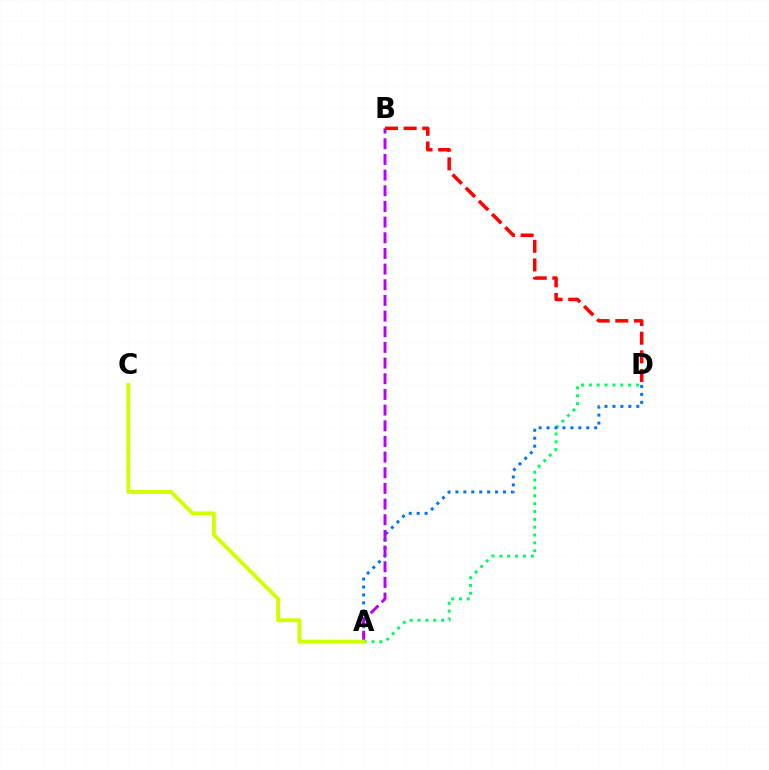{('A', 'D'): [{'color': '#00ff5c', 'line_style': 'dotted', 'thickness': 2.13}, {'color': '#0074ff', 'line_style': 'dotted', 'thickness': 2.16}], ('A', 'B'): [{'color': '#b900ff', 'line_style': 'dashed', 'thickness': 2.13}], ('A', 'C'): [{'color': '#d1ff00', 'line_style': 'solid', 'thickness': 2.78}], ('B', 'D'): [{'color': '#ff0000', 'line_style': 'dashed', 'thickness': 2.53}]}